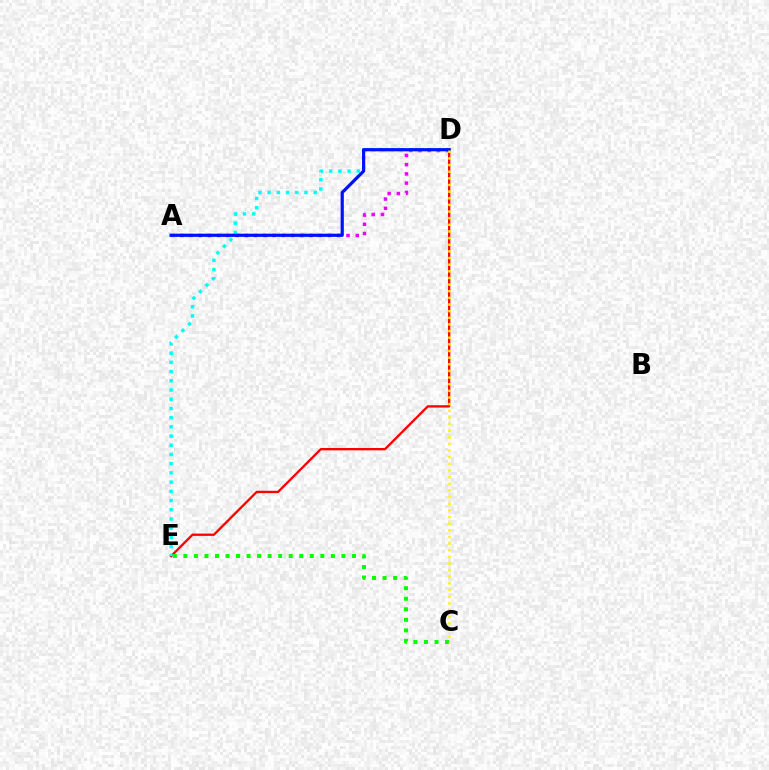{('D', 'E'): [{'color': '#ff0000', 'line_style': 'solid', 'thickness': 1.67}, {'color': '#00fff6', 'line_style': 'dotted', 'thickness': 2.5}], ('A', 'D'): [{'color': '#ee00ff', 'line_style': 'dotted', 'thickness': 2.51}, {'color': '#0010ff', 'line_style': 'solid', 'thickness': 2.3}], ('C', 'E'): [{'color': '#08ff00', 'line_style': 'dotted', 'thickness': 2.86}], ('C', 'D'): [{'color': '#fcf500', 'line_style': 'dotted', 'thickness': 1.8}]}